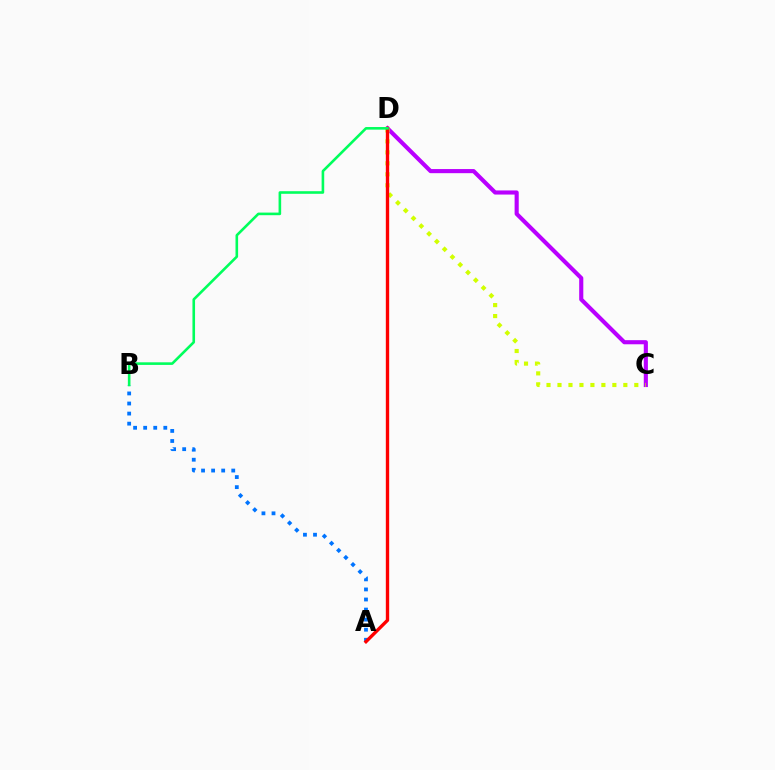{('C', 'D'): [{'color': '#b900ff', 'line_style': 'solid', 'thickness': 2.97}, {'color': '#d1ff00', 'line_style': 'dotted', 'thickness': 2.98}], ('A', 'B'): [{'color': '#0074ff', 'line_style': 'dotted', 'thickness': 2.73}], ('A', 'D'): [{'color': '#ff0000', 'line_style': 'solid', 'thickness': 2.41}], ('B', 'D'): [{'color': '#00ff5c', 'line_style': 'solid', 'thickness': 1.88}]}